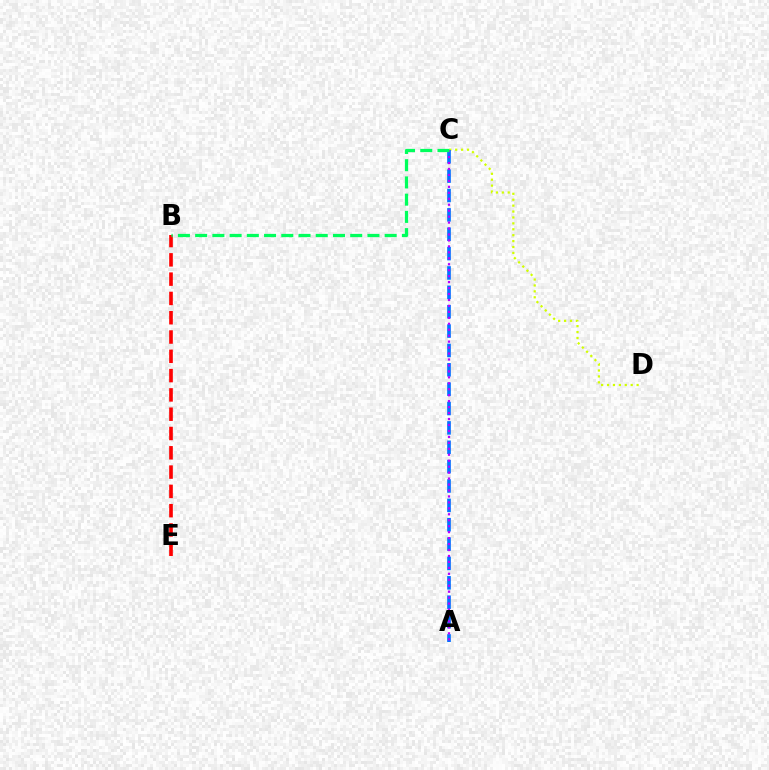{('C', 'D'): [{'color': '#d1ff00', 'line_style': 'dotted', 'thickness': 1.61}], ('A', 'C'): [{'color': '#0074ff', 'line_style': 'dashed', 'thickness': 2.63}, {'color': '#b900ff', 'line_style': 'dotted', 'thickness': 1.62}], ('B', 'E'): [{'color': '#ff0000', 'line_style': 'dashed', 'thickness': 2.62}], ('B', 'C'): [{'color': '#00ff5c', 'line_style': 'dashed', 'thickness': 2.34}]}